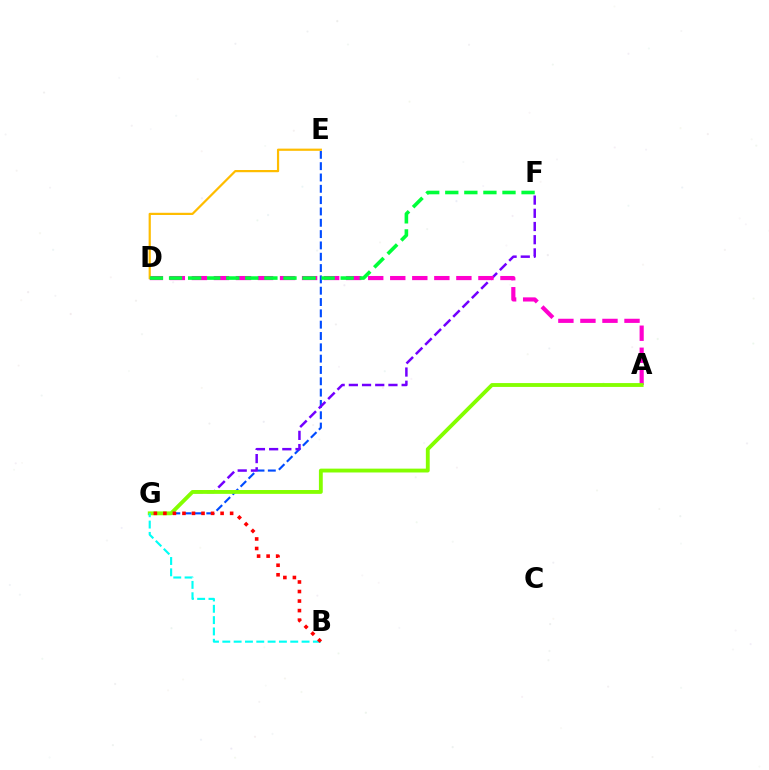{('E', 'G'): [{'color': '#004bff', 'line_style': 'dashed', 'thickness': 1.54}], ('F', 'G'): [{'color': '#7200ff', 'line_style': 'dashed', 'thickness': 1.79}], ('A', 'D'): [{'color': '#ff00cf', 'line_style': 'dashed', 'thickness': 2.99}], ('D', 'E'): [{'color': '#ffbd00', 'line_style': 'solid', 'thickness': 1.59}], ('A', 'G'): [{'color': '#84ff00', 'line_style': 'solid', 'thickness': 2.77}], ('B', 'G'): [{'color': '#00fff6', 'line_style': 'dashed', 'thickness': 1.54}, {'color': '#ff0000', 'line_style': 'dotted', 'thickness': 2.59}], ('D', 'F'): [{'color': '#00ff39', 'line_style': 'dashed', 'thickness': 2.59}]}